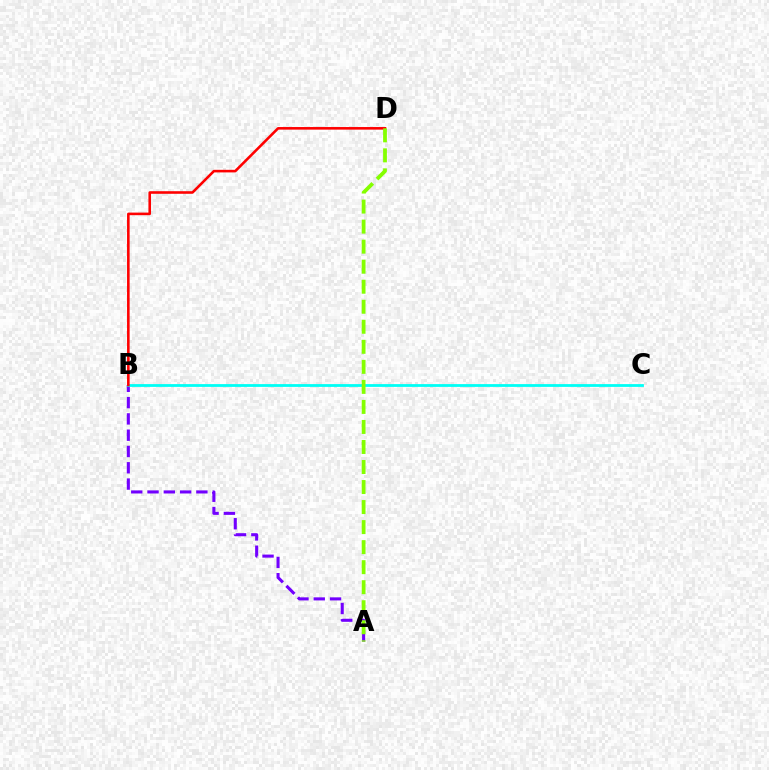{('A', 'B'): [{'color': '#7200ff', 'line_style': 'dashed', 'thickness': 2.21}], ('B', 'C'): [{'color': '#00fff6', 'line_style': 'solid', 'thickness': 2.01}], ('B', 'D'): [{'color': '#ff0000', 'line_style': 'solid', 'thickness': 1.86}], ('A', 'D'): [{'color': '#84ff00', 'line_style': 'dashed', 'thickness': 2.72}]}